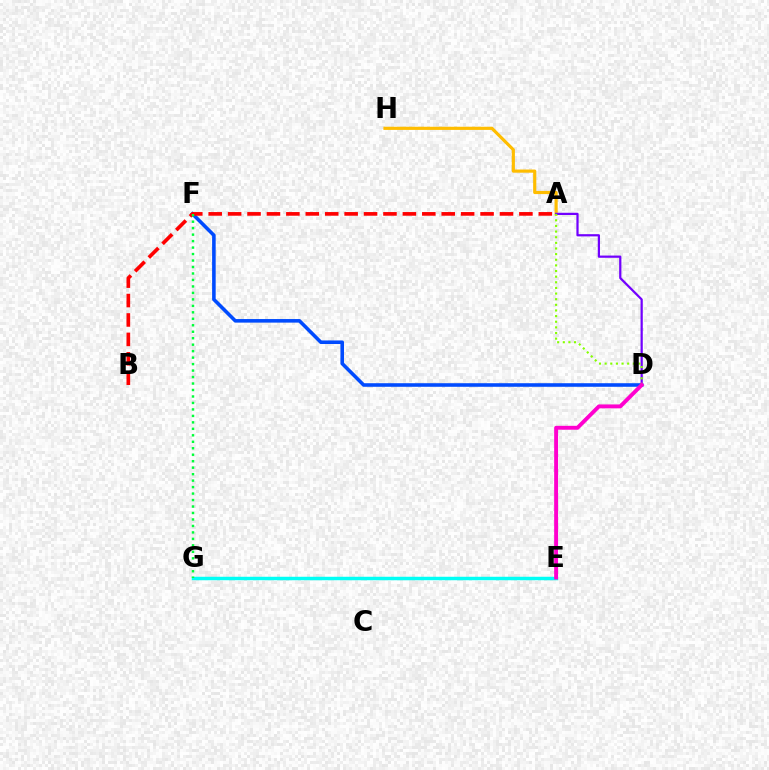{('E', 'G'): [{'color': '#00fff6', 'line_style': 'solid', 'thickness': 2.49}], ('A', 'H'): [{'color': '#ffbd00', 'line_style': 'solid', 'thickness': 2.28}], ('D', 'F'): [{'color': '#004bff', 'line_style': 'solid', 'thickness': 2.57}], ('A', 'D'): [{'color': '#7200ff', 'line_style': 'solid', 'thickness': 1.6}, {'color': '#84ff00', 'line_style': 'dotted', 'thickness': 1.53}], ('A', 'B'): [{'color': '#ff0000', 'line_style': 'dashed', 'thickness': 2.64}], ('F', 'G'): [{'color': '#00ff39', 'line_style': 'dotted', 'thickness': 1.76}], ('D', 'E'): [{'color': '#ff00cf', 'line_style': 'solid', 'thickness': 2.81}]}